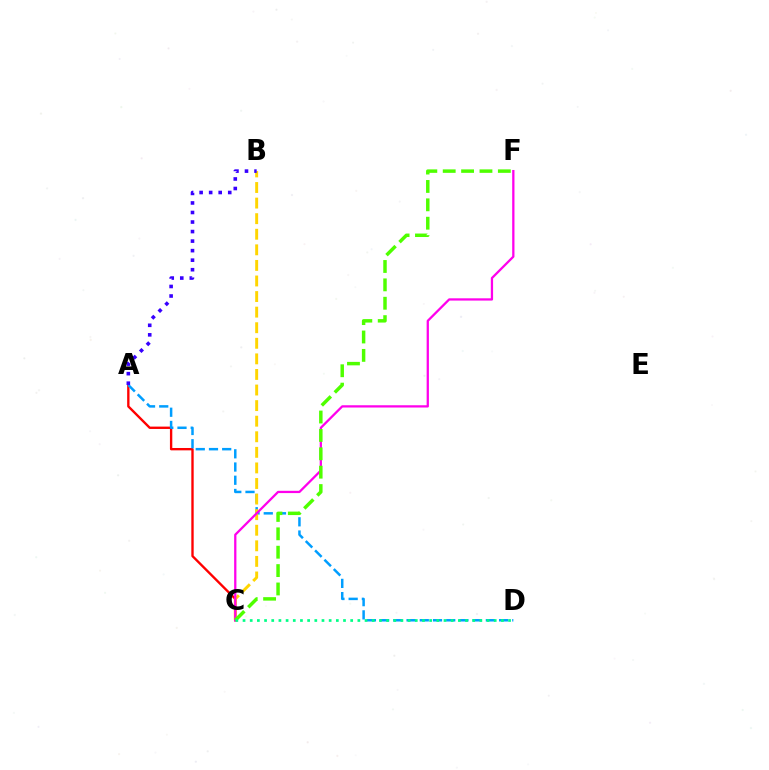{('A', 'C'): [{'color': '#ff0000', 'line_style': 'solid', 'thickness': 1.7}], ('A', 'D'): [{'color': '#009eff', 'line_style': 'dashed', 'thickness': 1.8}], ('B', 'C'): [{'color': '#ffd500', 'line_style': 'dashed', 'thickness': 2.12}], ('C', 'F'): [{'color': '#ff00ed', 'line_style': 'solid', 'thickness': 1.64}, {'color': '#4fff00', 'line_style': 'dashed', 'thickness': 2.5}], ('C', 'D'): [{'color': '#00ff86', 'line_style': 'dotted', 'thickness': 1.95}], ('A', 'B'): [{'color': '#3700ff', 'line_style': 'dotted', 'thickness': 2.59}]}